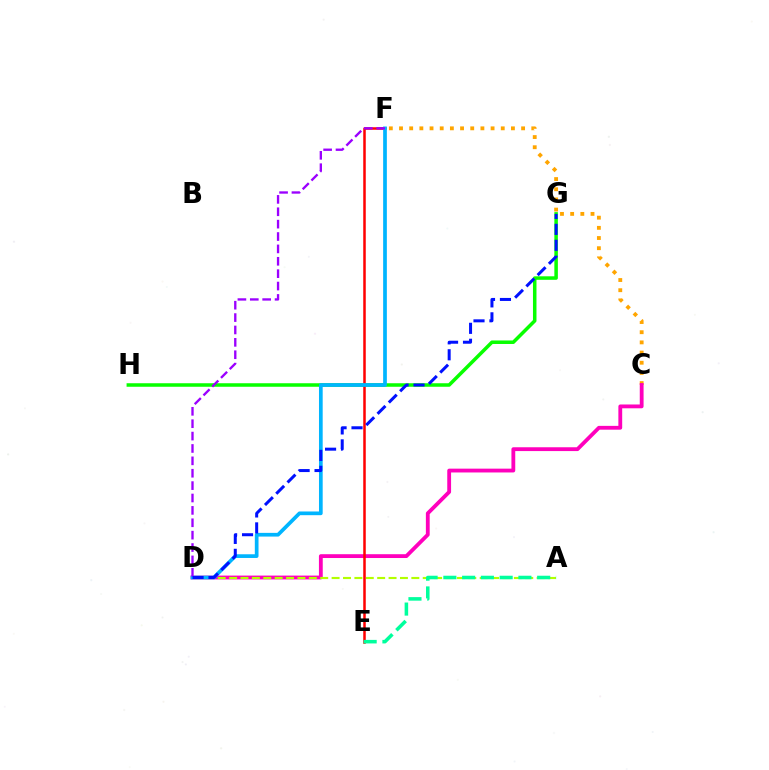{('G', 'H'): [{'color': '#08ff00', 'line_style': 'solid', 'thickness': 2.53}], ('C', 'F'): [{'color': '#ffa500', 'line_style': 'dotted', 'thickness': 2.76}], ('C', 'D'): [{'color': '#ff00bd', 'line_style': 'solid', 'thickness': 2.75}], ('A', 'D'): [{'color': '#b3ff00', 'line_style': 'dashed', 'thickness': 1.55}], ('E', 'F'): [{'color': '#ff0000', 'line_style': 'solid', 'thickness': 1.81}], ('A', 'E'): [{'color': '#00ff9d', 'line_style': 'dashed', 'thickness': 2.55}], ('D', 'F'): [{'color': '#00b5ff', 'line_style': 'solid', 'thickness': 2.67}, {'color': '#9b00ff', 'line_style': 'dashed', 'thickness': 1.68}], ('D', 'G'): [{'color': '#0010ff', 'line_style': 'dashed', 'thickness': 2.17}]}